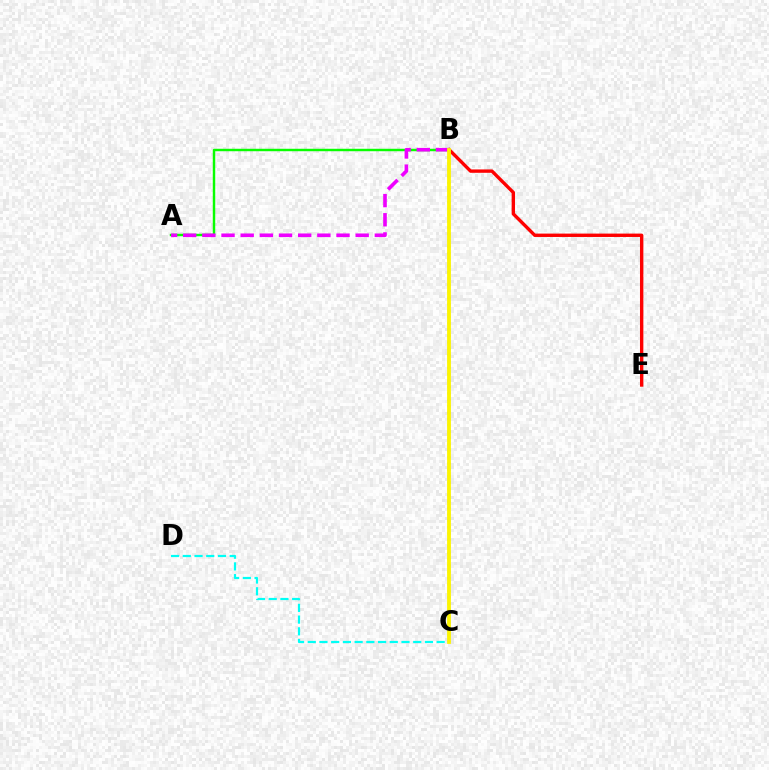{('B', 'E'): [{'color': '#ff0000', 'line_style': 'solid', 'thickness': 2.43}], ('A', 'B'): [{'color': '#08ff00', 'line_style': 'solid', 'thickness': 1.76}, {'color': '#ee00ff', 'line_style': 'dashed', 'thickness': 2.6}], ('C', 'D'): [{'color': '#00fff6', 'line_style': 'dashed', 'thickness': 1.59}], ('B', 'C'): [{'color': '#0010ff', 'line_style': 'dotted', 'thickness': 1.73}, {'color': '#fcf500', 'line_style': 'solid', 'thickness': 2.74}]}